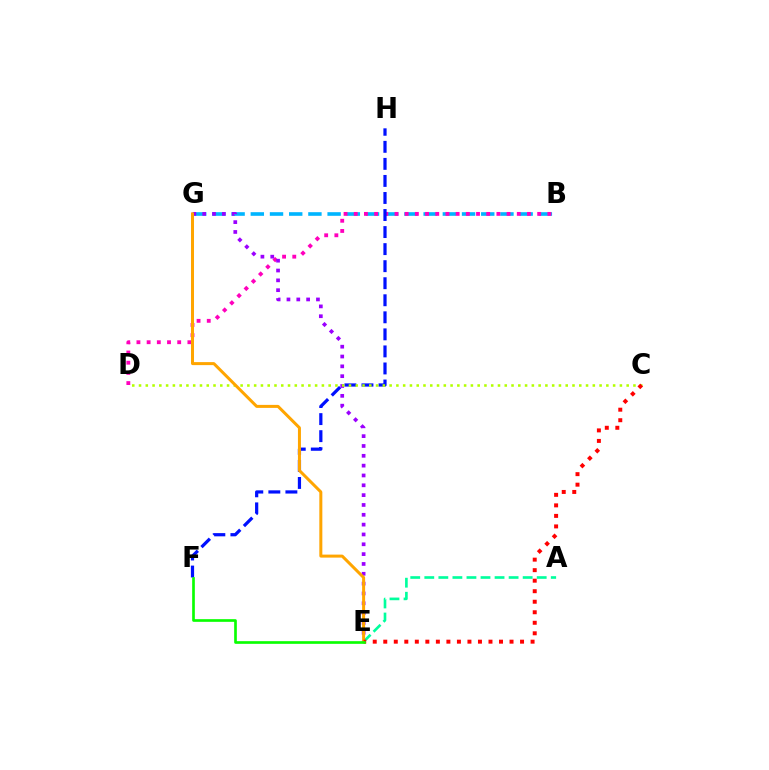{('B', 'G'): [{'color': '#00b5ff', 'line_style': 'dashed', 'thickness': 2.61}], ('A', 'E'): [{'color': '#00ff9d', 'line_style': 'dashed', 'thickness': 1.91}], ('B', 'D'): [{'color': '#ff00bd', 'line_style': 'dotted', 'thickness': 2.77}], ('F', 'H'): [{'color': '#0010ff', 'line_style': 'dashed', 'thickness': 2.32}], ('E', 'G'): [{'color': '#9b00ff', 'line_style': 'dotted', 'thickness': 2.67}, {'color': '#ffa500', 'line_style': 'solid', 'thickness': 2.16}], ('C', 'D'): [{'color': '#b3ff00', 'line_style': 'dotted', 'thickness': 1.84}], ('C', 'E'): [{'color': '#ff0000', 'line_style': 'dotted', 'thickness': 2.86}], ('E', 'F'): [{'color': '#08ff00', 'line_style': 'solid', 'thickness': 1.92}]}